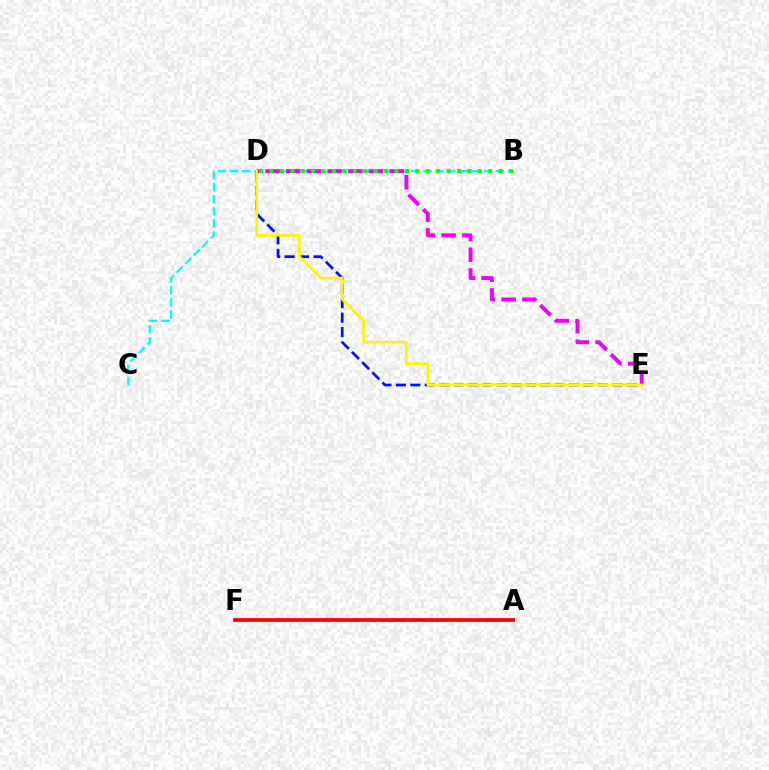{('B', 'C'): [{'color': '#00fff6', 'line_style': 'dashed', 'thickness': 1.64}], ('D', 'E'): [{'color': '#0010ff', 'line_style': 'dashed', 'thickness': 1.96}, {'color': '#ee00ff', 'line_style': 'dashed', 'thickness': 2.81}, {'color': '#fcf500', 'line_style': 'solid', 'thickness': 1.93}], ('A', 'F'): [{'color': '#ff0000', 'line_style': 'solid', 'thickness': 2.7}], ('B', 'D'): [{'color': '#08ff00', 'line_style': 'dotted', 'thickness': 2.83}]}